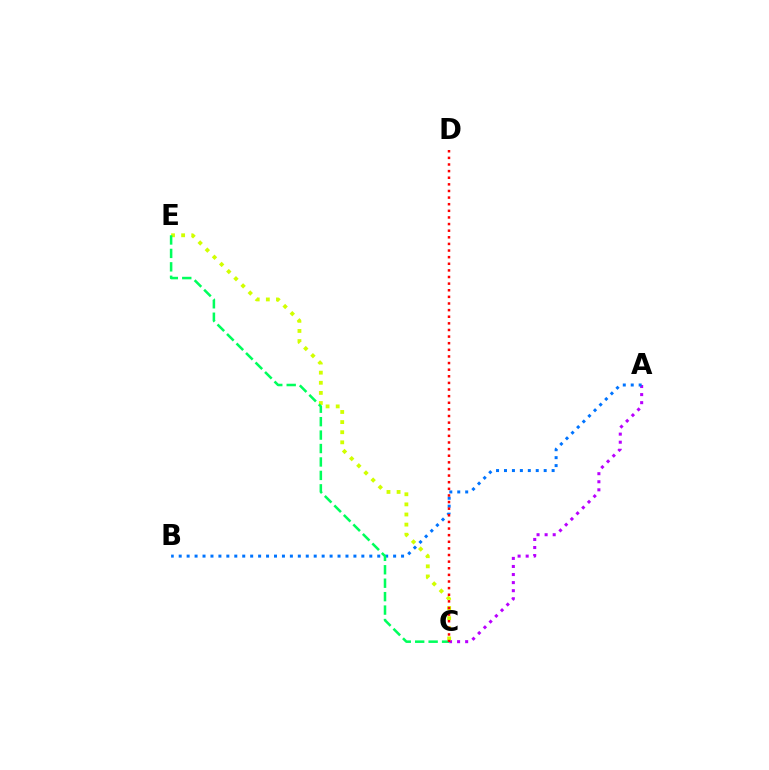{('A', 'C'): [{'color': '#b900ff', 'line_style': 'dotted', 'thickness': 2.19}], ('C', 'E'): [{'color': '#d1ff00', 'line_style': 'dotted', 'thickness': 2.75}, {'color': '#00ff5c', 'line_style': 'dashed', 'thickness': 1.83}], ('A', 'B'): [{'color': '#0074ff', 'line_style': 'dotted', 'thickness': 2.16}], ('C', 'D'): [{'color': '#ff0000', 'line_style': 'dotted', 'thickness': 1.8}]}